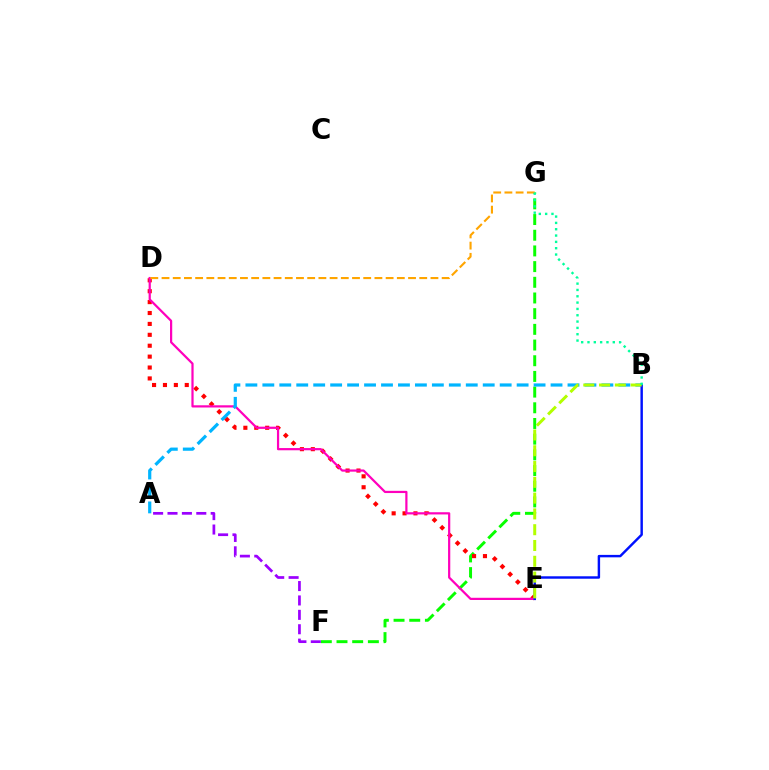{('F', 'G'): [{'color': '#08ff00', 'line_style': 'dashed', 'thickness': 2.13}], ('D', 'E'): [{'color': '#ff0000', 'line_style': 'dotted', 'thickness': 2.96}, {'color': '#ff00bd', 'line_style': 'solid', 'thickness': 1.6}], ('A', 'B'): [{'color': '#00b5ff', 'line_style': 'dashed', 'thickness': 2.3}], ('D', 'G'): [{'color': '#ffa500', 'line_style': 'dashed', 'thickness': 1.52}], ('B', 'E'): [{'color': '#0010ff', 'line_style': 'solid', 'thickness': 1.76}, {'color': '#b3ff00', 'line_style': 'dashed', 'thickness': 2.15}], ('A', 'F'): [{'color': '#9b00ff', 'line_style': 'dashed', 'thickness': 1.96}], ('B', 'G'): [{'color': '#00ff9d', 'line_style': 'dotted', 'thickness': 1.72}]}